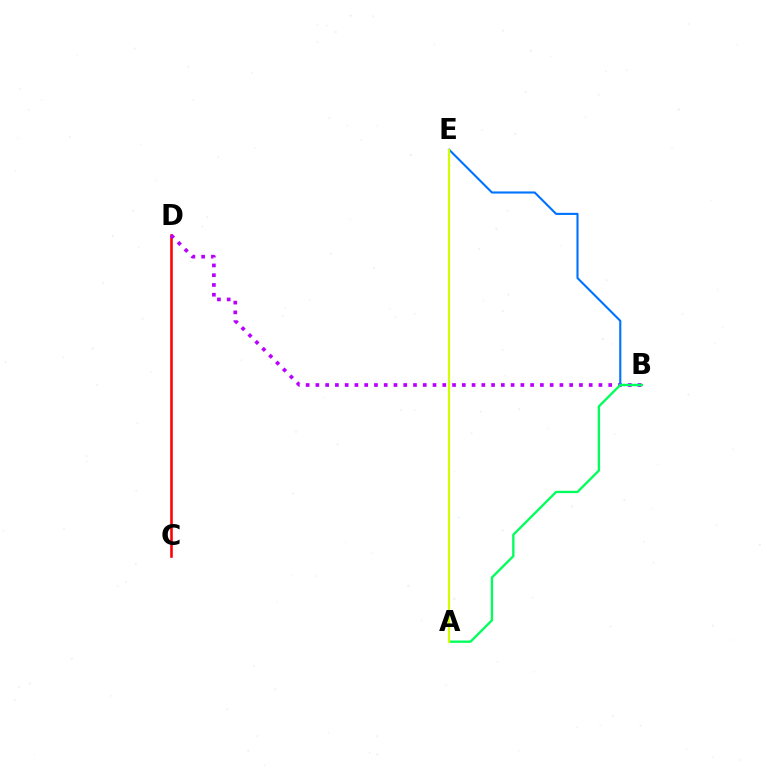{('C', 'D'): [{'color': '#ff0000', 'line_style': 'solid', 'thickness': 1.86}], ('B', 'D'): [{'color': '#b900ff', 'line_style': 'dotted', 'thickness': 2.65}], ('B', 'E'): [{'color': '#0074ff', 'line_style': 'solid', 'thickness': 1.53}], ('A', 'B'): [{'color': '#00ff5c', 'line_style': 'solid', 'thickness': 1.68}], ('A', 'E'): [{'color': '#d1ff00', 'line_style': 'solid', 'thickness': 1.57}]}